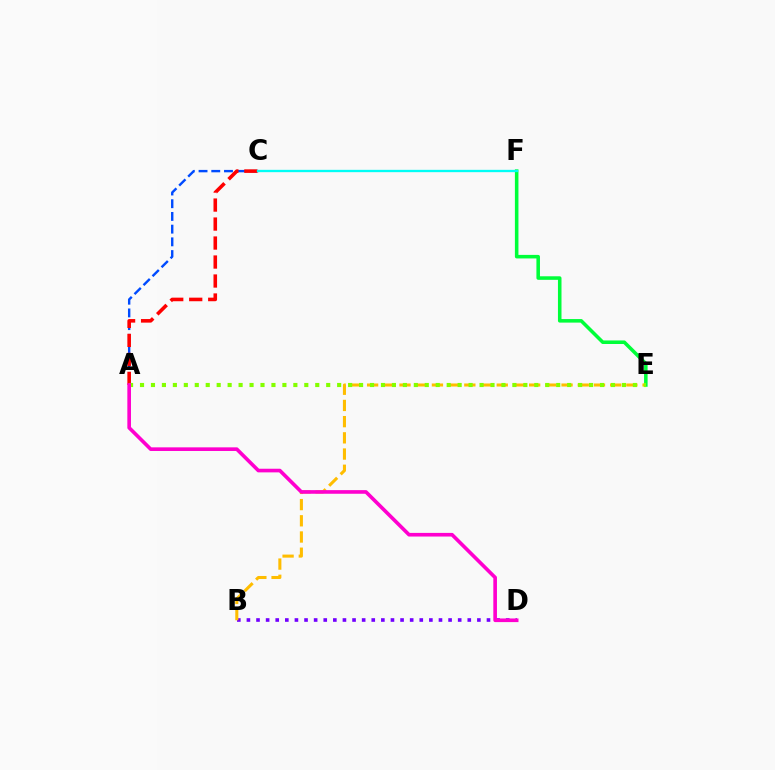{('E', 'F'): [{'color': '#00ff39', 'line_style': 'solid', 'thickness': 2.55}], ('B', 'D'): [{'color': '#7200ff', 'line_style': 'dotted', 'thickness': 2.61}], ('B', 'E'): [{'color': '#ffbd00', 'line_style': 'dashed', 'thickness': 2.2}], ('A', 'C'): [{'color': '#004bff', 'line_style': 'dashed', 'thickness': 1.73}, {'color': '#ff0000', 'line_style': 'dashed', 'thickness': 2.58}], ('A', 'E'): [{'color': '#84ff00', 'line_style': 'dotted', 'thickness': 2.98}], ('A', 'D'): [{'color': '#ff00cf', 'line_style': 'solid', 'thickness': 2.62}], ('C', 'F'): [{'color': '#00fff6', 'line_style': 'solid', 'thickness': 1.67}]}